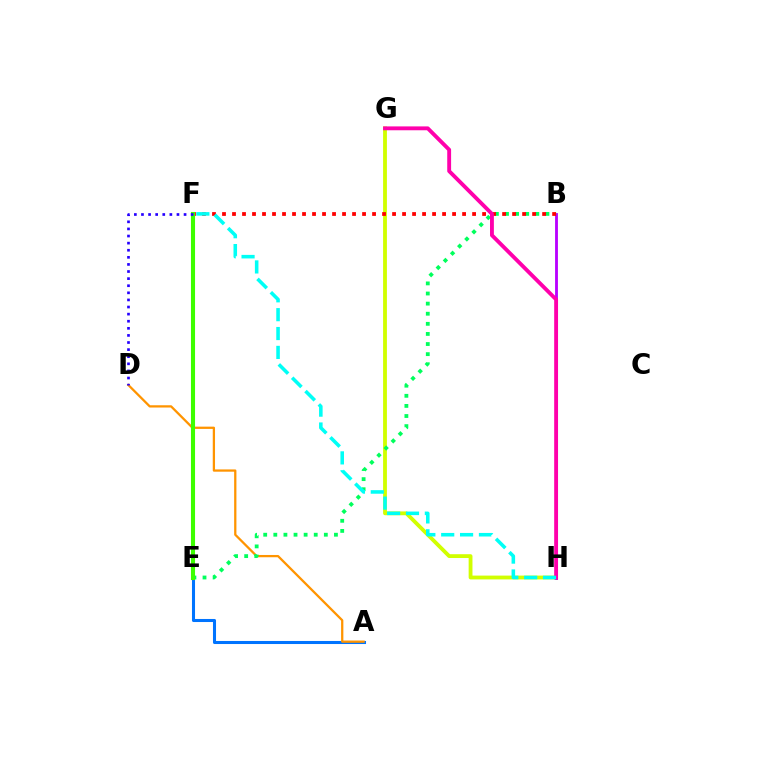{('A', 'E'): [{'color': '#0074ff', 'line_style': 'solid', 'thickness': 2.2}], ('G', 'H'): [{'color': '#d1ff00', 'line_style': 'solid', 'thickness': 2.75}, {'color': '#ff00ac', 'line_style': 'solid', 'thickness': 2.78}], ('B', 'H'): [{'color': '#b900ff', 'line_style': 'solid', 'thickness': 2.04}], ('A', 'D'): [{'color': '#ff9400', 'line_style': 'solid', 'thickness': 1.63}], ('B', 'E'): [{'color': '#00ff5c', 'line_style': 'dotted', 'thickness': 2.75}], ('B', 'F'): [{'color': '#ff0000', 'line_style': 'dotted', 'thickness': 2.72}], ('E', 'F'): [{'color': '#3dff00', 'line_style': 'solid', 'thickness': 2.95}], ('D', 'F'): [{'color': '#2500ff', 'line_style': 'dotted', 'thickness': 1.93}], ('F', 'H'): [{'color': '#00fff6', 'line_style': 'dashed', 'thickness': 2.56}]}